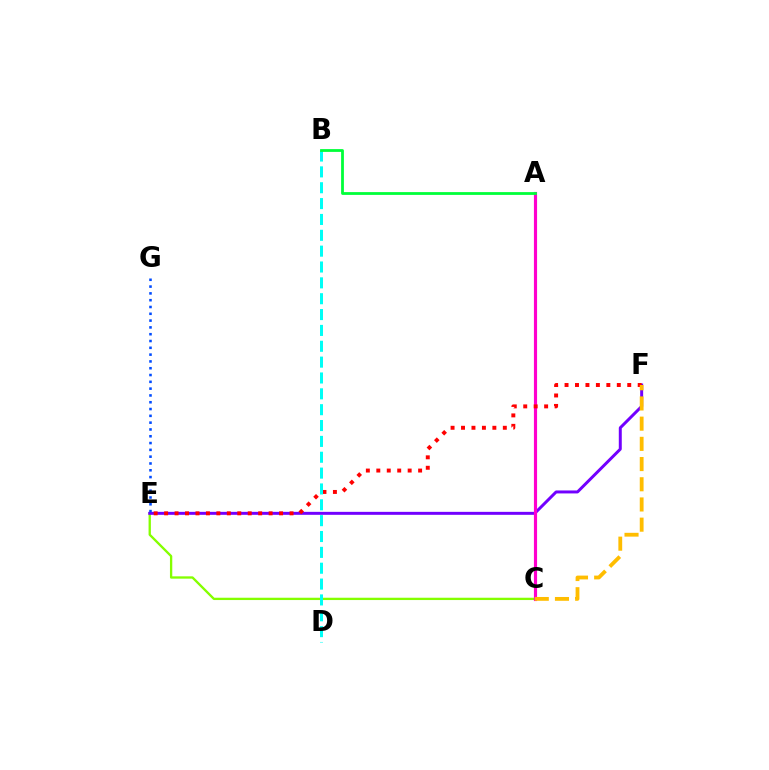{('C', 'E'): [{'color': '#84ff00', 'line_style': 'solid', 'thickness': 1.67}], ('E', 'F'): [{'color': '#7200ff', 'line_style': 'solid', 'thickness': 2.14}, {'color': '#ff0000', 'line_style': 'dotted', 'thickness': 2.84}], ('A', 'C'): [{'color': '#ff00cf', 'line_style': 'solid', 'thickness': 2.27}], ('C', 'F'): [{'color': '#ffbd00', 'line_style': 'dashed', 'thickness': 2.74}], ('B', 'D'): [{'color': '#00fff6', 'line_style': 'dashed', 'thickness': 2.15}], ('E', 'G'): [{'color': '#004bff', 'line_style': 'dotted', 'thickness': 1.85}], ('A', 'B'): [{'color': '#00ff39', 'line_style': 'solid', 'thickness': 2.01}]}